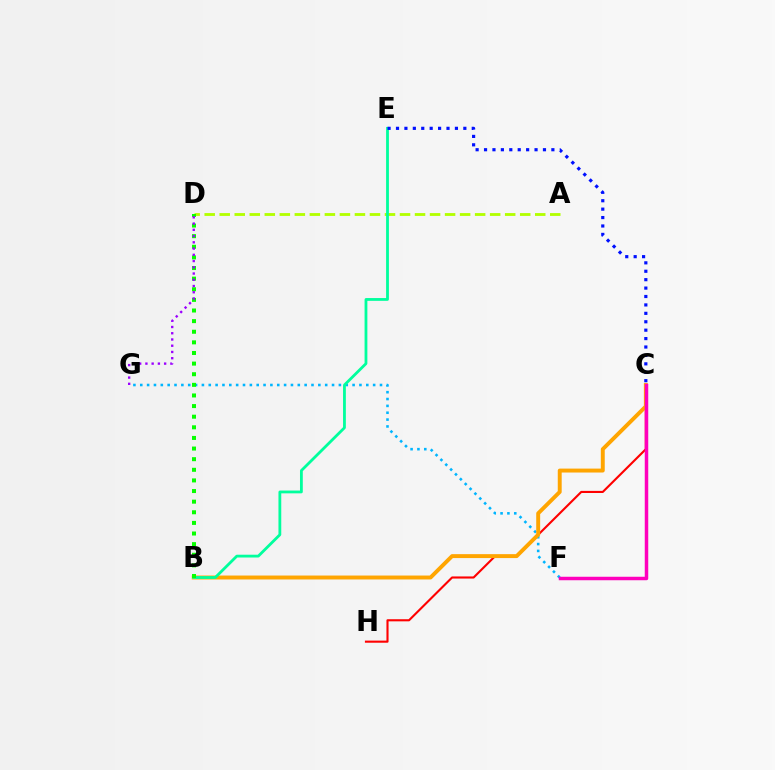{('C', 'H'): [{'color': '#ff0000', 'line_style': 'solid', 'thickness': 1.52}], ('A', 'D'): [{'color': '#b3ff00', 'line_style': 'dashed', 'thickness': 2.04}], ('F', 'G'): [{'color': '#00b5ff', 'line_style': 'dotted', 'thickness': 1.86}], ('B', 'C'): [{'color': '#ffa500', 'line_style': 'solid', 'thickness': 2.83}], ('B', 'E'): [{'color': '#00ff9d', 'line_style': 'solid', 'thickness': 2.01}], ('B', 'D'): [{'color': '#08ff00', 'line_style': 'dotted', 'thickness': 2.89}], ('C', 'E'): [{'color': '#0010ff', 'line_style': 'dotted', 'thickness': 2.29}], ('C', 'F'): [{'color': '#ff00bd', 'line_style': 'solid', 'thickness': 2.51}], ('D', 'G'): [{'color': '#9b00ff', 'line_style': 'dotted', 'thickness': 1.7}]}